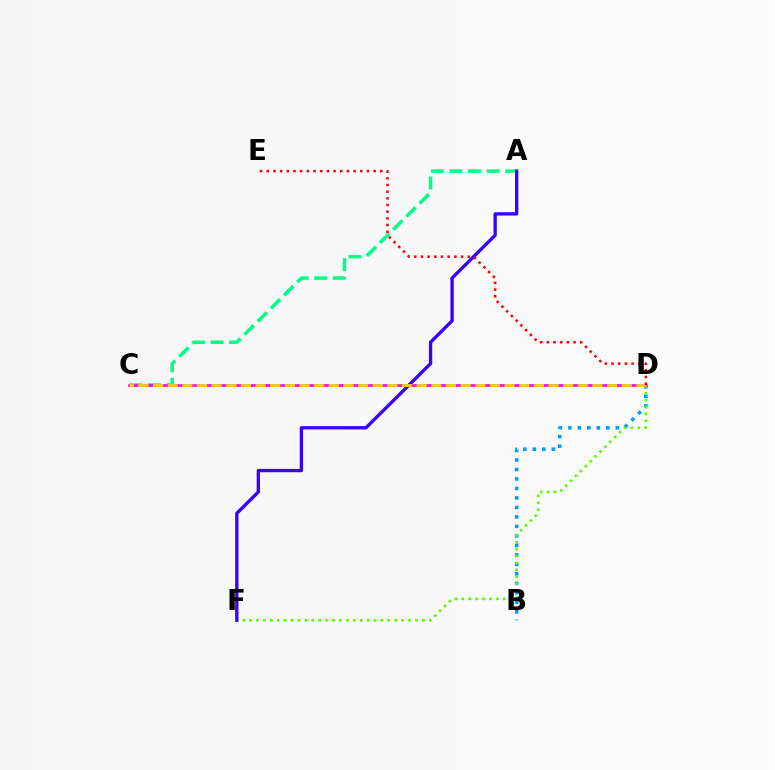{('A', 'C'): [{'color': '#00ff86', 'line_style': 'dashed', 'thickness': 2.53}], ('B', 'D'): [{'color': '#009eff', 'line_style': 'dotted', 'thickness': 2.58}], ('D', 'F'): [{'color': '#4fff00', 'line_style': 'dotted', 'thickness': 1.88}], ('C', 'D'): [{'color': '#ff00ed', 'line_style': 'solid', 'thickness': 1.9}, {'color': '#ffd500', 'line_style': 'dashed', 'thickness': 1.99}], ('A', 'F'): [{'color': '#3700ff', 'line_style': 'solid', 'thickness': 2.4}], ('D', 'E'): [{'color': '#ff0000', 'line_style': 'dotted', 'thickness': 1.82}]}